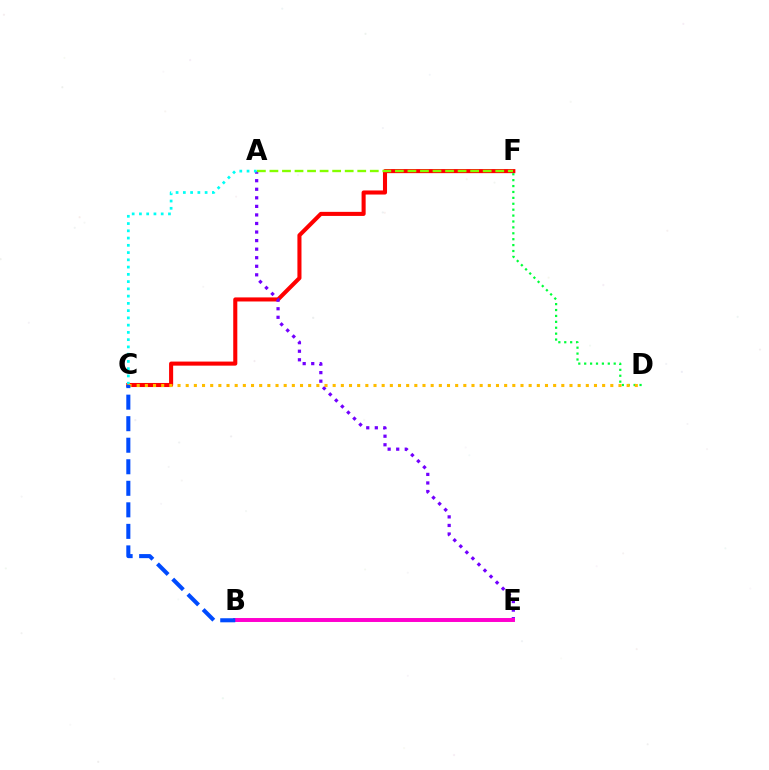{('C', 'F'): [{'color': '#ff0000', 'line_style': 'solid', 'thickness': 2.93}], ('A', 'E'): [{'color': '#7200ff', 'line_style': 'dotted', 'thickness': 2.32}], ('A', 'C'): [{'color': '#00fff6', 'line_style': 'dotted', 'thickness': 1.97}], ('A', 'F'): [{'color': '#84ff00', 'line_style': 'dashed', 'thickness': 1.7}], ('D', 'F'): [{'color': '#00ff39', 'line_style': 'dotted', 'thickness': 1.6}], ('B', 'E'): [{'color': '#ff00cf', 'line_style': 'solid', 'thickness': 2.84}], ('C', 'D'): [{'color': '#ffbd00', 'line_style': 'dotted', 'thickness': 2.22}], ('B', 'C'): [{'color': '#004bff', 'line_style': 'dashed', 'thickness': 2.93}]}